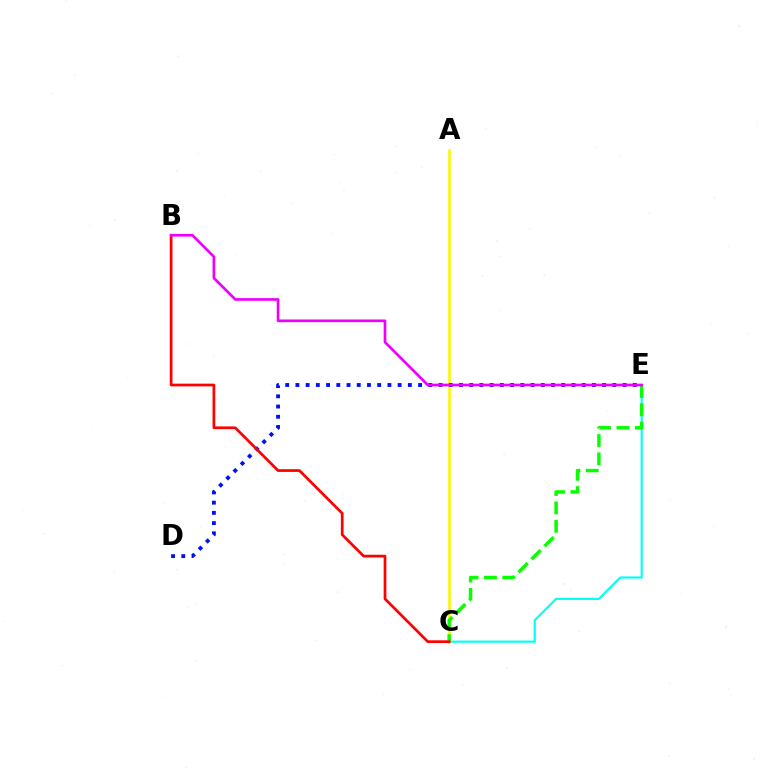{('C', 'E'): [{'color': '#00fff6', 'line_style': 'solid', 'thickness': 1.55}, {'color': '#08ff00', 'line_style': 'dashed', 'thickness': 2.5}], ('A', 'C'): [{'color': '#fcf500', 'line_style': 'solid', 'thickness': 1.86}], ('D', 'E'): [{'color': '#0010ff', 'line_style': 'dotted', 'thickness': 2.78}], ('B', 'C'): [{'color': '#ff0000', 'line_style': 'solid', 'thickness': 1.96}], ('B', 'E'): [{'color': '#ee00ff', 'line_style': 'solid', 'thickness': 1.93}]}